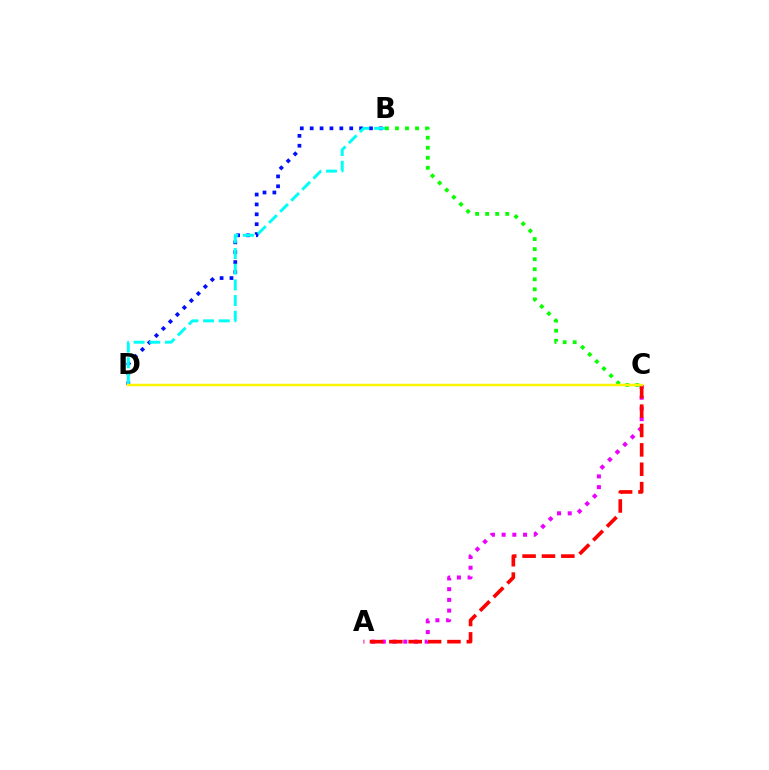{('A', 'C'): [{'color': '#ee00ff', 'line_style': 'dotted', 'thickness': 2.91}, {'color': '#ff0000', 'line_style': 'dashed', 'thickness': 2.63}], ('B', 'C'): [{'color': '#08ff00', 'line_style': 'dotted', 'thickness': 2.73}], ('B', 'D'): [{'color': '#0010ff', 'line_style': 'dotted', 'thickness': 2.68}, {'color': '#00fff6', 'line_style': 'dashed', 'thickness': 2.13}], ('C', 'D'): [{'color': '#fcf500', 'line_style': 'solid', 'thickness': 1.79}]}